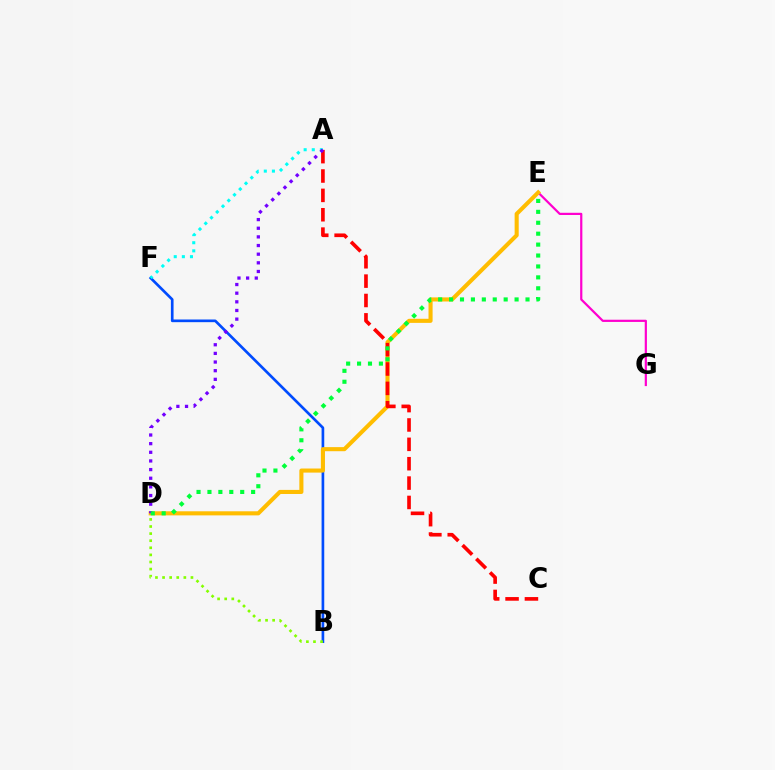{('B', 'F'): [{'color': '#004bff', 'line_style': 'solid', 'thickness': 1.92}], ('B', 'D'): [{'color': '#84ff00', 'line_style': 'dotted', 'thickness': 1.93}], ('E', 'G'): [{'color': '#ff00cf', 'line_style': 'solid', 'thickness': 1.59}], ('A', 'F'): [{'color': '#00fff6', 'line_style': 'dotted', 'thickness': 2.2}], ('D', 'E'): [{'color': '#ffbd00', 'line_style': 'solid', 'thickness': 2.94}, {'color': '#00ff39', 'line_style': 'dotted', 'thickness': 2.97}], ('A', 'C'): [{'color': '#ff0000', 'line_style': 'dashed', 'thickness': 2.63}], ('A', 'D'): [{'color': '#7200ff', 'line_style': 'dotted', 'thickness': 2.35}]}